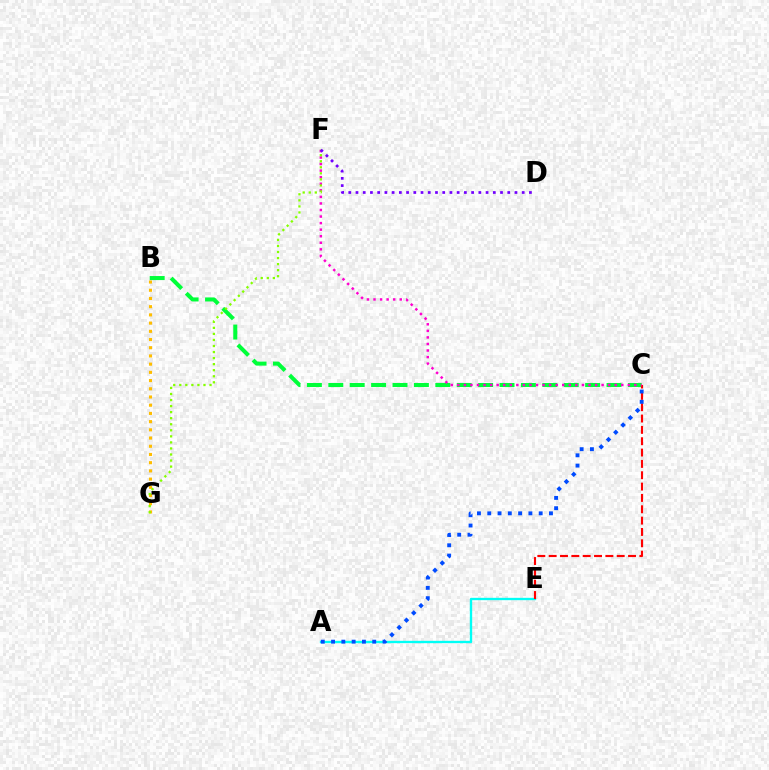{('B', 'G'): [{'color': '#ffbd00', 'line_style': 'dotted', 'thickness': 2.23}], ('B', 'C'): [{'color': '#00ff39', 'line_style': 'dashed', 'thickness': 2.91}], ('A', 'E'): [{'color': '#00fff6', 'line_style': 'solid', 'thickness': 1.69}], ('C', 'E'): [{'color': '#ff0000', 'line_style': 'dashed', 'thickness': 1.54}], ('C', 'F'): [{'color': '#ff00cf', 'line_style': 'dotted', 'thickness': 1.78}], ('F', 'G'): [{'color': '#84ff00', 'line_style': 'dotted', 'thickness': 1.64}], ('A', 'C'): [{'color': '#004bff', 'line_style': 'dotted', 'thickness': 2.8}], ('D', 'F'): [{'color': '#7200ff', 'line_style': 'dotted', 'thickness': 1.96}]}